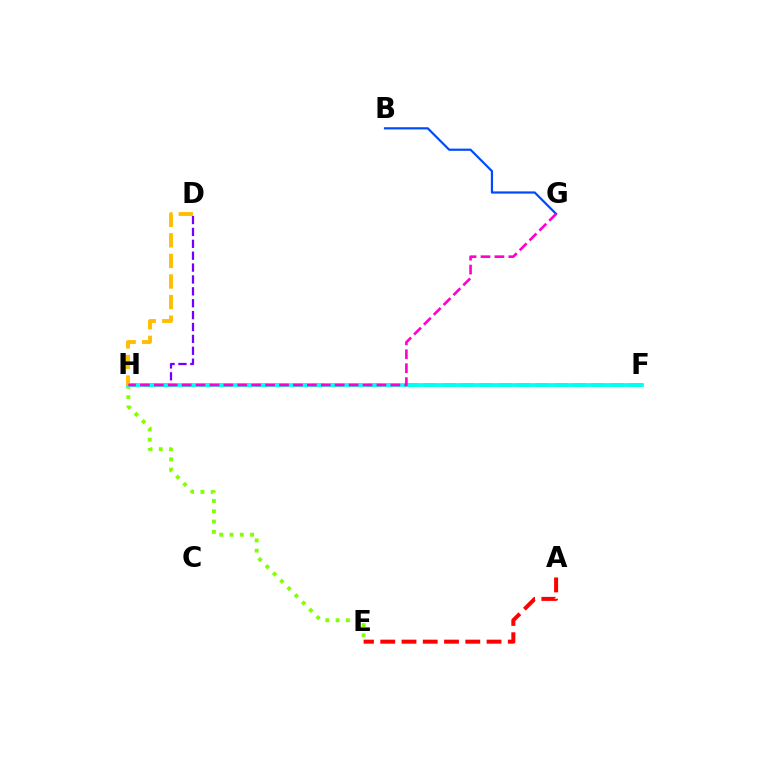{('F', 'H'): [{'color': '#00ff39', 'line_style': 'dashed', 'thickness': 2.54}, {'color': '#00fff6', 'line_style': 'solid', 'thickness': 2.69}], ('D', 'H'): [{'color': '#7200ff', 'line_style': 'dashed', 'thickness': 1.61}, {'color': '#ffbd00', 'line_style': 'dashed', 'thickness': 2.8}], ('E', 'H'): [{'color': '#84ff00', 'line_style': 'dotted', 'thickness': 2.79}], ('B', 'G'): [{'color': '#004bff', 'line_style': 'solid', 'thickness': 1.59}], ('A', 'E'): [{'color': '#ff0000', 'line_style': 'dashed', 'thickness': 2.89}], ('G', 'H'): [{'color': '#ff00cf', 'line_style': 'dashed', 'thickness': 1.89}]}